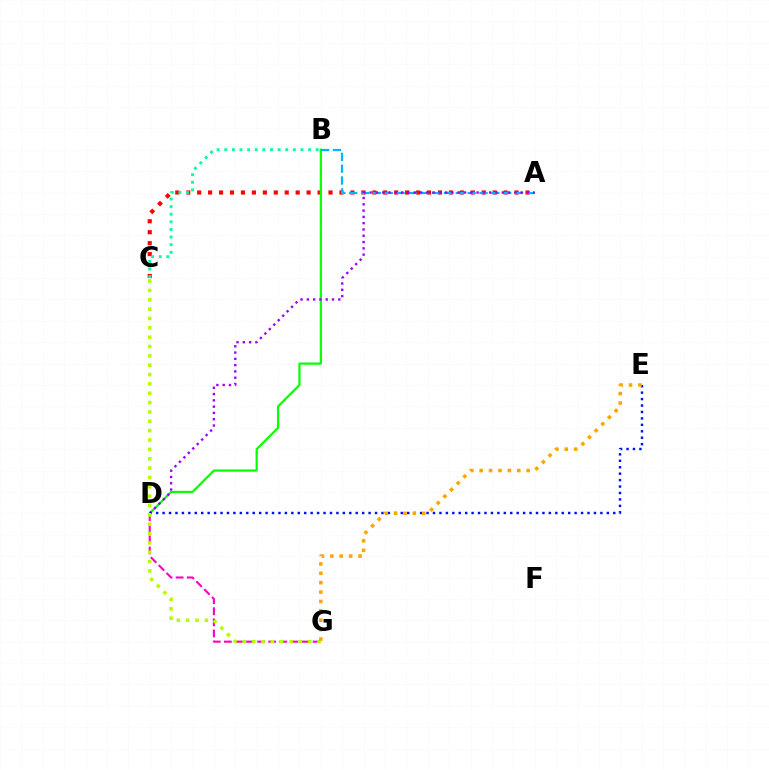{('A', 'C'): [{'color': '#ff0000', 'line_style': 'dotted', 'thickness': 2.97}], ('B', 'D'): [{'color': '#08ff00', 'line_style': 'solid', 'thickness': 1.59}], ('A', 'B'): [{'color': '#00b5ff', 'line_style': 'dashed', 'thickness': 1.61}], ('A', 'D'): [{'color': '#9b00ff', 'line_style': 'dotted', 'thickness': 1.71}], ('B', 'C'): [{'color': '#00ff9d', 'line_style': 'dotted', 'thickness': 2.07}], ('D', 'G'): [{'color': '#ff00bd', 'line_style': 'dashed', 'thickness': 1.51}], ('D', 'E'): [{'color': '#0010ff', 'line_style': 'dotted', 'thickness': 1.75}], ('C', 'G'): [{'color': '#b3ff00', 'line_style': 'dotted', 'thickness': 2.54}], ('E', 'G'): [{'color': '#ffa500', 'line_style': 'dotted', 'thickness': 2.55}]}